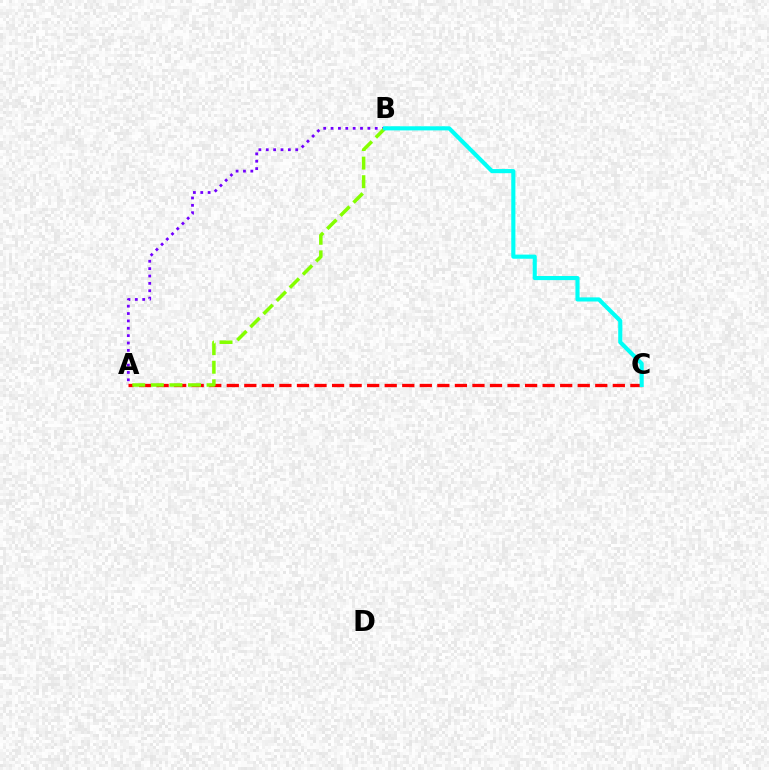{('A', 'C'): [{'color': '#ff0000', 'line_style': 'dashed', 'thickness': 2.38}], ('A', 'B'): [{'color': '#7200ff', 'line_style': 'dotted', 'thickness': 2.0}, {'color': '#84ff00', 'line_style': 'dashed', 'thickness': 2.52}], ('B', 'C'): [{'color': '#00fff6', 'line_style': 'solid', 'thickness': 2.97}]}